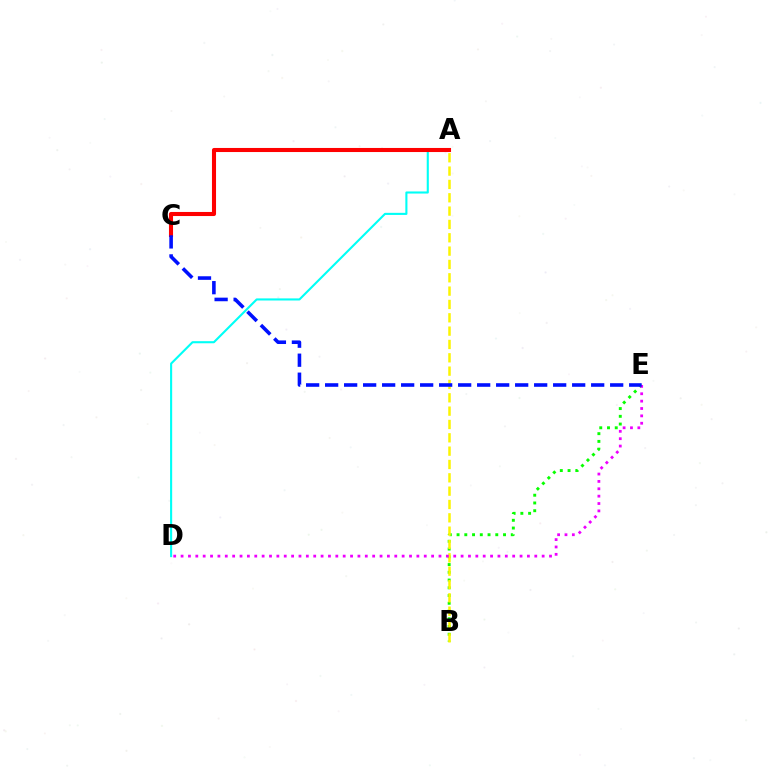{('A', 'D'): [{'color': '#00fff6', 'line_style': 'solid', 'thickness': 1.51}], ('B', 'E'): [{'color': '#08ff00', 'line_style': 'dotted', 'thickness': 2.1}], ('A', 'B'): [{'color': '#fcf500', 'line_style': 'dashed', 'thickness': 1.81}], ('D', 'E'): [{'color': '#ee00ff', 'line_style': 'dotted', 'thickness': 2.0}], ('A', 'C'): [{'color': '#ff0000', 'line_style': 'solid', 'thickness': 2.94}], ('C', 'E'): [{'color': '#0010ff', 'line_style': 'dashed', 'thickness': 2.58}]}